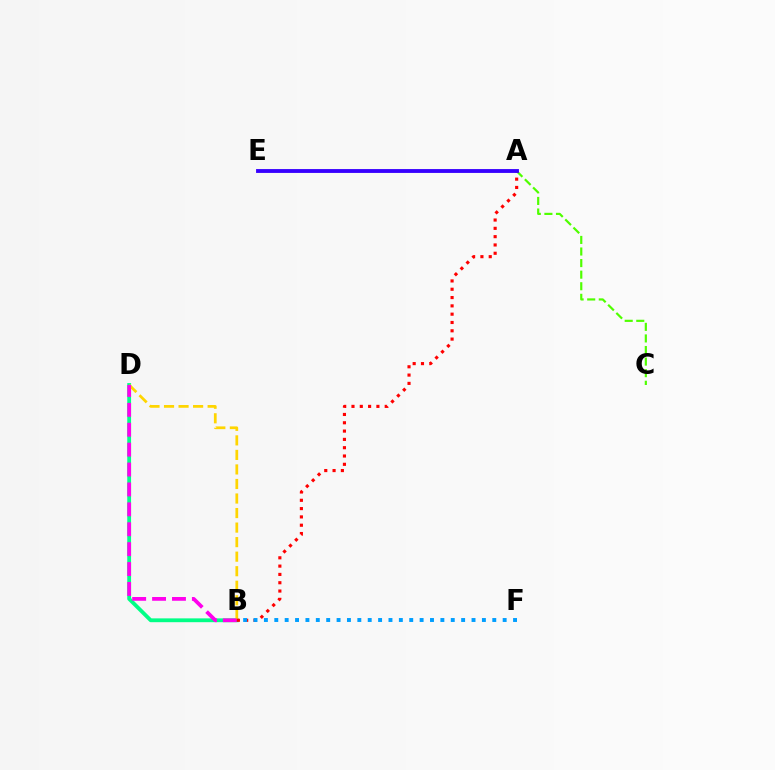{('A', 'C'): [{'color': '#4fff00', 'line_style': 'dashed', 'thickness': 1.57}], ('B', 'D'): [{'color': '#00ff86', 'line_style': 'solid', 'thickness': 2.75}, {'color': '#ffd500', 'line_style': 'dashed', 'thickness': 1.97}, {'color': '#ff00ed', 'line_style': 'dashed', 'thickness': 2.7}], ('A', 'B'): [{'color': '#ff0000', 'line_style': 'dotted', 'thickness': 2.26}], ('B', 'F'): [{'color': '#009eff', 'line_style': 'dotted', 'thickness': 2.82}], ('A', 'E'): [{'color': '#3700ff', 'line_style': 'solid', 'thickness': 2.77}]}